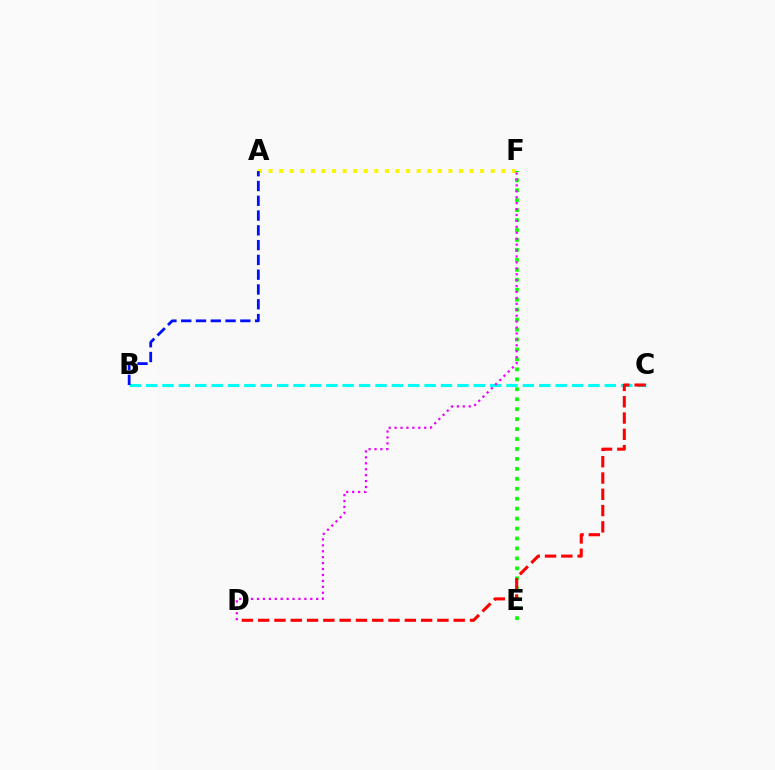{('A', 'F'): [{'color': '#fcf500', 'line_style': 'dotted', 'thickness': 2.87}], ('B', 'C'): [{'color': '#00fff6', 'line_style': 'dashed', 'thickness': 2.23}], ('E', 'F'): [{'color': '#08ff00', 'line_style': 'dotted', 'thickness': 2.7}], ('C', 'D'): [{'color': '#ff0000', 'line_style': 'dashed', 'thickness': 2.21}], ('D', 'F'): [{'color': '#ee00ff', 'line_style': 'dotted', 'thickness': 1.61}], ('A', 'B'): [{'color': '#0010ff', 'line_style': 'dashed', 'thickness': 2.01}]}